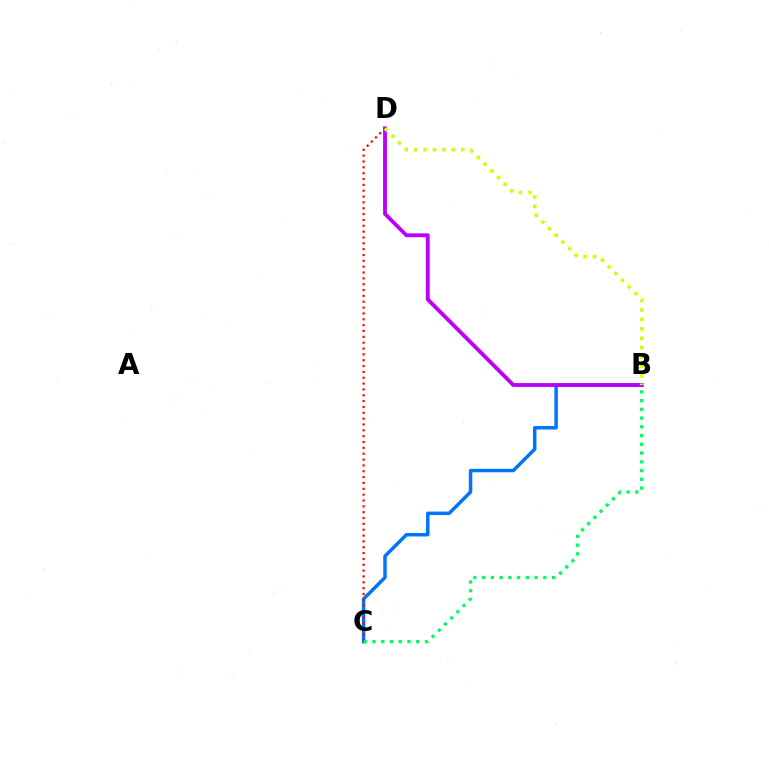{('B', 'C'): [{'color': '#0074ff', 'line_style': 'solid', 'thickness': 2.5}, {'color': '#00ff5c', 'line_style': 'dotted', 'thickness': 2.38}], ('C', 'D'): [{'color': '#ff0000', 'line_style': 'dotted', 'thickness': 1.59}], ('B', 'D'): [{'color': '#b900ff', 'line_style': 'solid', 'thickness': 2.77}, {'color': '#d1ff00', 'line_style': 'dotted', 'thickness': 2.56}]}